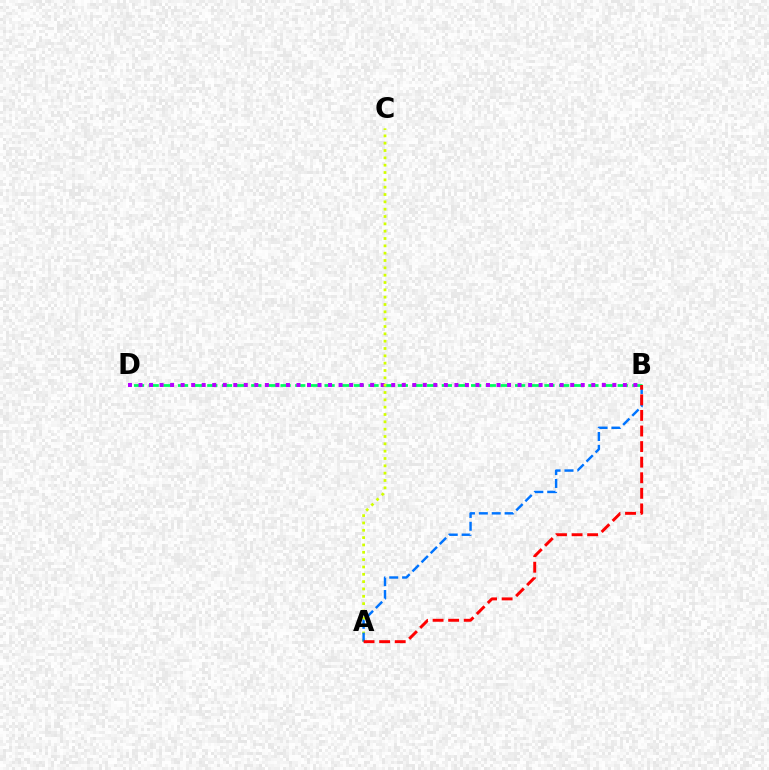{('B', 'D'): [{'color': '#00ff5c', 'line_style': 'dashed', 'thickness': 1.99}, {'color': '#b900ff', 'line_style': 'dotted', 'thickness': 2.86}], ('A', 'C'): [{'color': '#d1ff00', 'line_style': 'dotted', 'thickness': 1.99}], ('A', 'B'): [{'color': '#0074ff', 'line_style': 'dashed', 'thickness': 1.75}, {'color': '#ff0000', 'line_style': 'dashed', 'thickness': 2.12}]}